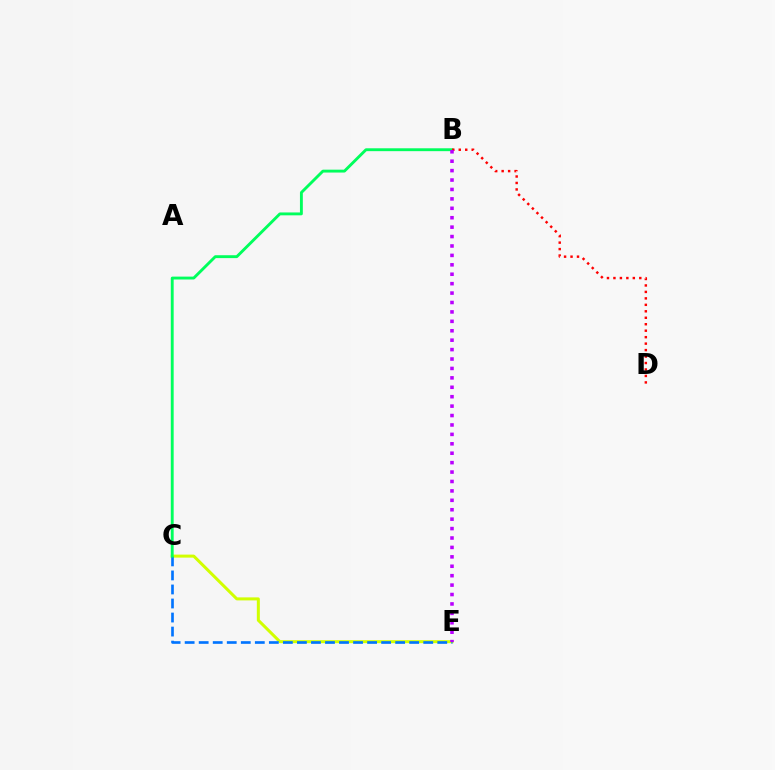{('C', 'E'): [{'color': '#d1ff00', 'line_style': 'solid', 'thickness': 2.17}, {'color': '#0074ff', 'line_style': 'dashed', 'thickness': 1.91}], ('B', 'C'): [{'color': '#00ff5c', 'line_style': 'solid', 'thickness': 2.07}], ('B', 'D'): [{'color': '#ff0000', 'line_style': 'dotted', 'thickness': 1.76}], ('B', 'E'): [{'color': '#b900ff', 'line_style': 'dotted', 'thickness': 2.56}]}